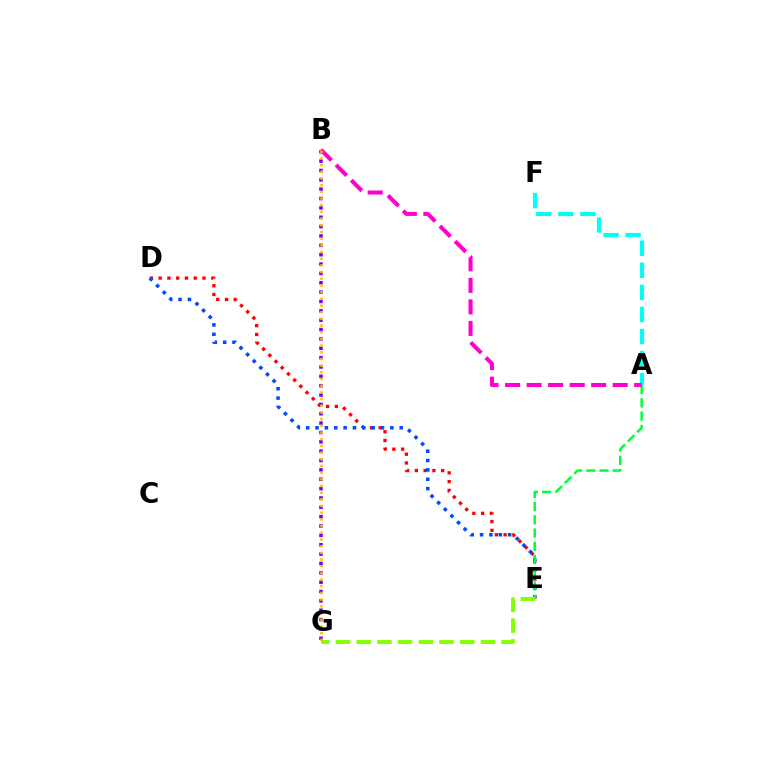{('D', 'E'): [{'color': '#ff0000', 'line_style': 'dotted', 'thickness': 2.38}, {'color': '#004bff', 'line_style': 'dotted', 'thickness': 2.54}], ('A', 'E'): [{'color': '#00ff39', 'line_style': 'dashed', 'thickness': 1.8}], ('B', 'G'): [{'color': '#7200ff', 'line_style': 'dotted', 'thickness': 2.54}, {'color': '#ffbd00', 'line_style': 'dotted', 'thickness': 1.82}], ('A', 'F'): [{'color': '#00fff6', 'line_style': 'dashed', 'thickness': 3.0}], ('A', 'B'): [{'color': '#ff00cf', 'line_style': 'dashed', 'thickness': 2.92}], ('E', 'G'): [{'color': '#84ff00', 'line_style': 'dashed', 'thickness': 2.81}]}